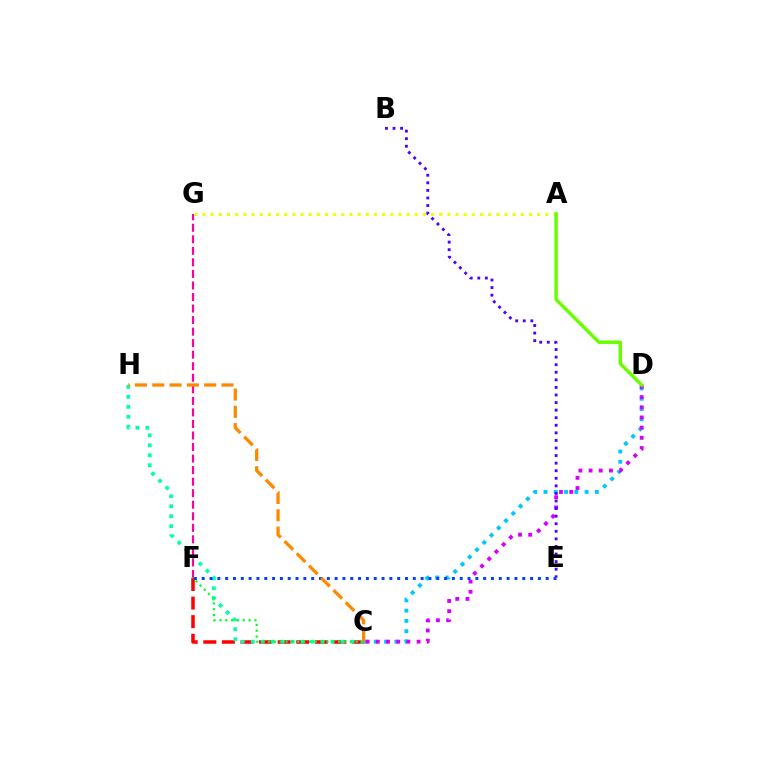{('C', 'F'): [{'color': '#ff0000', 'line_style': 'dashed', 'thickness': 2.52}, {'color': '#00ff27', 'line_style': 'dotted', 'thickness': 1.59}], ('C', 'H'): [{'color': '#00ffaf', 'line_style': 'dotted', 'thickness': 2.71}, {'color': '#ff8800', 'line_style': 'dashed', 'thickness': 2.35}], ('A', 'G'): [{'color': '#eeff00', 'line_style': 'dotted', 'thickness': 2.22}], ('C', 'D'): [{'color': '#00c7ff', 'line_style': 'dotted', 'thickness': 2.79}, {'color': '#d600ff', 'line_style': 'dotted', 'thickness': 2.77}], ('A', 'D'): [{'color': '#66ff00', 'line_style': 'solid', 'thickness': 2.47}], ('F', 'G'): [{'color': '#ff00a0', 'line_style': 'dashed', 'thickness': 1.57}], ('B', 'E'): [{'color': '#4f00ff', 'line_style': 'dotted', 'thickness': 2.06}], ('E', 'F'): [{'color': '#003fff', 'line_style': 'dotted', 'thickness': 2.12}]}